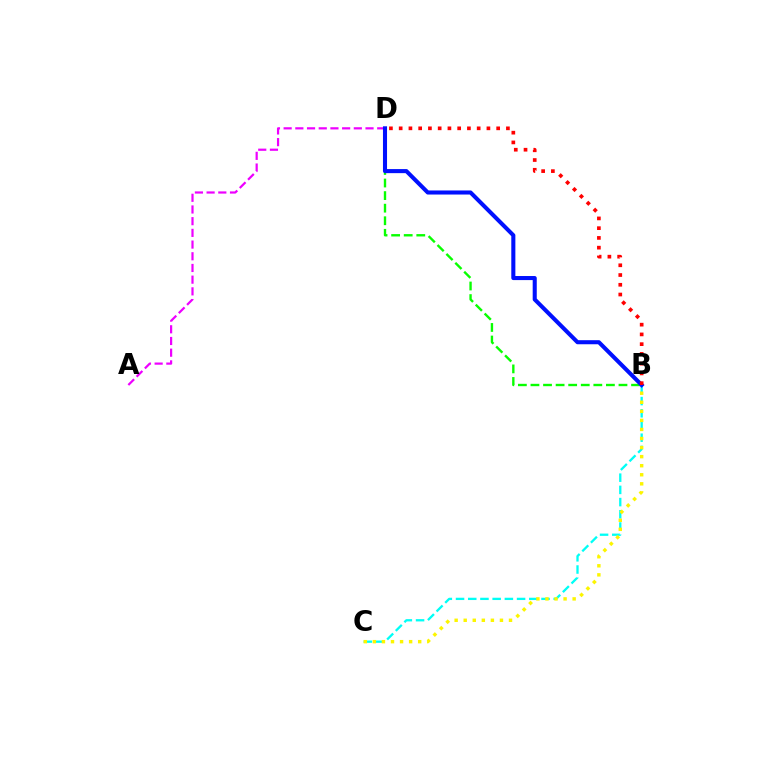{('A', 'D'): [{'color': '#ee00ff', 'line_style': 'dashed', 'thickness': 1.59}], ('B', 'C'): [{'color': '#00fff6', 'line_style': 'dashed', 'thickness': 1.66}, {'color': '#fcf500', 'line_style': 'dotted', 'thickness': 2.46}], ('B', 'D'): [{'color': '#08ff00', 'line_style': 'dashed', 'thickness': 1.71}, {'color': '#0010ff', 'line_style': 'solid', 'thickness': 2.93}, {'color': '#ff0000', 'line_style': 'dotted', 'thickness': 2.65}]}